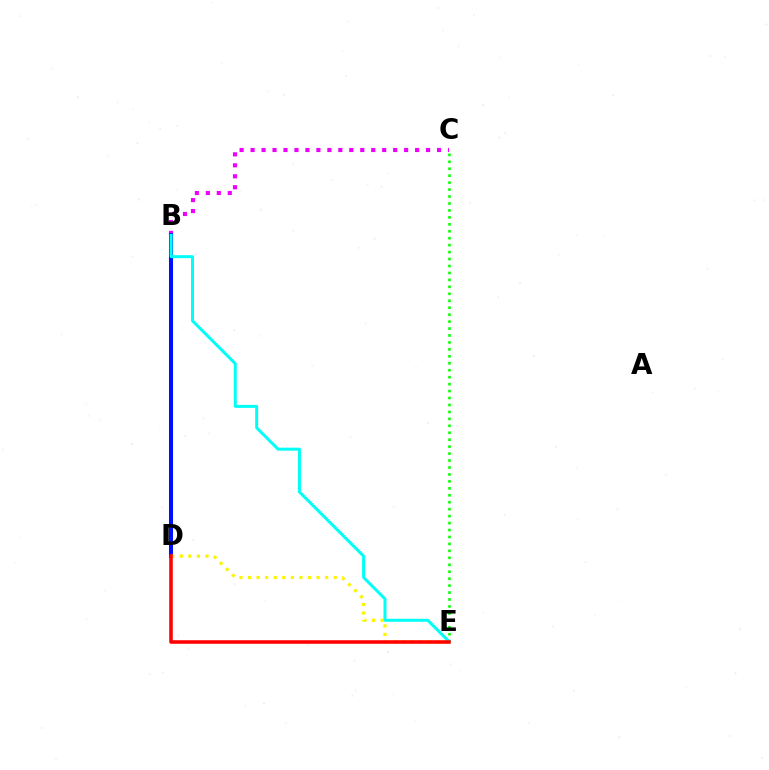{('B', 'C'): [{'color': '#ee00ff', 'line_style': 'dotted', 'thickness': 2.98}], ('B', 'D'): [{'color': '#0010ff', 'line_style': 'solid', 'thickness': 2.91}], ('D', 'E'): [{'color': '#fcf500', 'line_style': 'dotted', 'thickness': 2.33}, {'color': '#ff0000', 'line_style': 'solid', 'thickness': 2.55}], ('C', 'E'): [{'color': '#08ff00', 'line_style': 'dotted', 'thickness': 1.89}], ('B', 'E'): [{'color': '#00fff6', 'line_style': 'solid', 'thickness': 2.15}]}